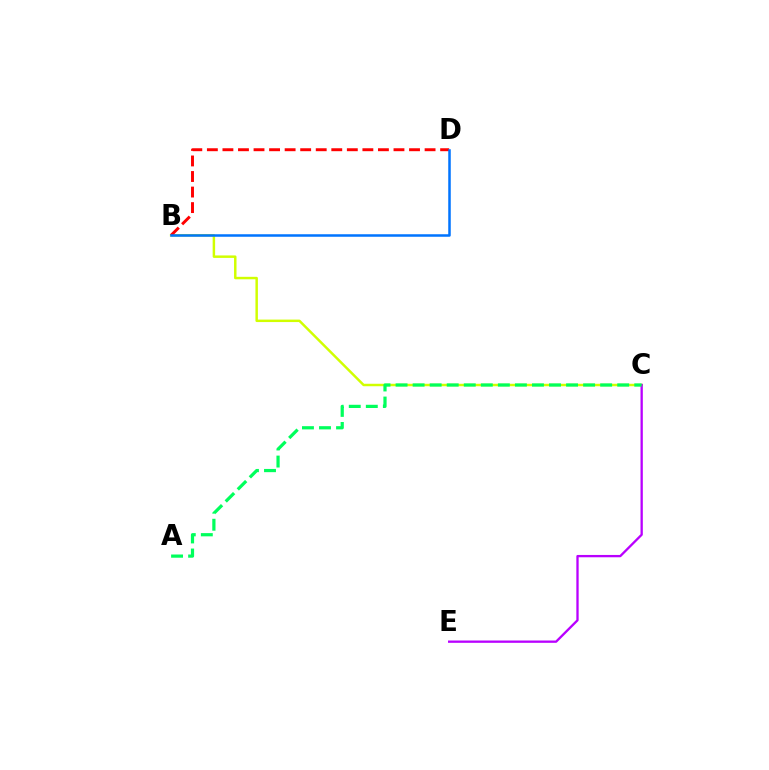{('B', 'C'): [{'color': '#d1ff00', 'line_style': 'solid', 'thickness': 1.78}], ('B', 'D'): [{'color': '#ff0000', 'line_style': 'dashed', 'thickness': 2.11}, {'color': '#0074ff', 'line_style': 'solid', 'thickness': 1.81}], ('C', 'E'): [{'color': '#b900ff', 'line_style': 'solid', 'thickness': 1.67}], ('A', 'C'): [{'color': '#00ff5c', 'line_style': 'dashed', 'thickness': 2.32}]}